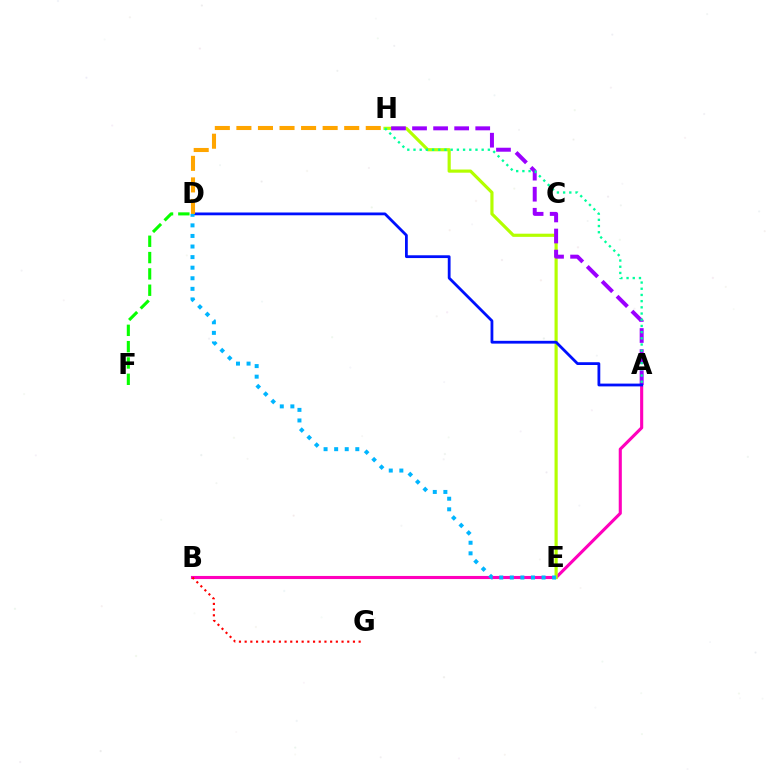{('A', 'B'): [{'color': '#ff00bd', 'line_style': 'solid', 'thickness': 2.23}], ('E', 'H'): [{'color': '#b3ff00', 'line_style': 'solid', 'thickness': 2.28}], ('A', 'H'): [{'color': '#9b00ff', 'line_style': 'dashed', 'thickness': 2.86}, {'color': '#00ff9d', 'line_style': 'dotted', 'thickness': 1.68}], ('B', 'G'): [{'color': '#ff0000', 'line_style': 'dotted', 'thickness': 1.55}], ('A', 'D'): [{'color': '#0010ff', 'line_style': 'solid', 'thickness': 2.01}], ('D', 'H'): [{'color': '#ffa500', 'line_style': 'dashed', 'thickness': 2.93}], ('D', 'E'): [{'color': '#00b5ff', 'line_style': 'dotted', 'thickness': 2.87}], ('D', 'F'): [{'color': '#08ff00', 'line_style': 'dashed', 'thickness': 2.22}]}